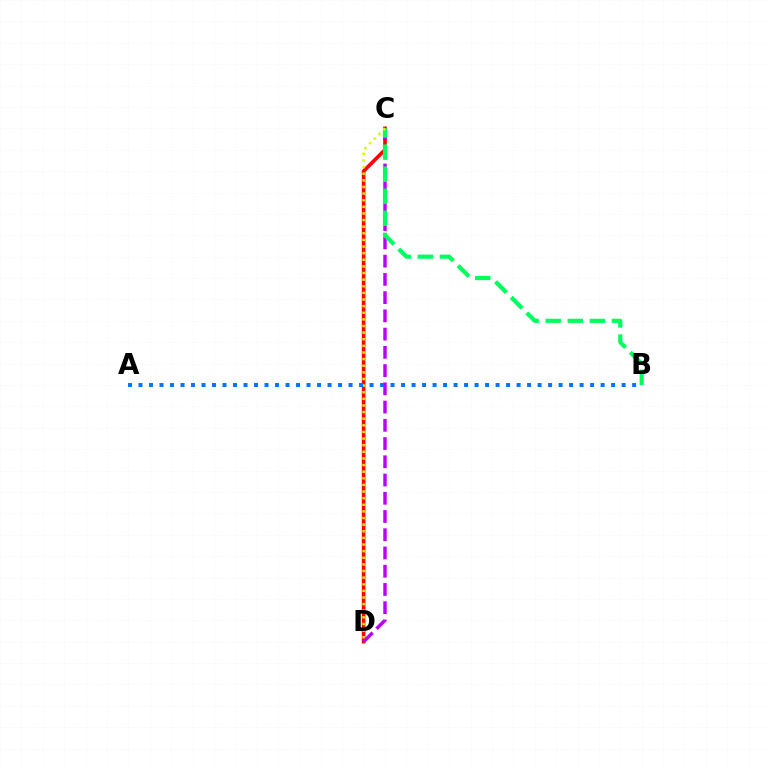{('C', 'D'): [{'color': '#ff0000', 'line_style': 'solid', 'thickness': 2.61}, {'color': '#b900ff', 'line_style': 'dashed', 'thickness': 2.48}, {'color': '#d1ff00', 'line_style': 'dotted', 'thickness': 1.8}], ('B', 'C'): [{'color': '#00ff5c', 'line_style': 'dashed', 'thickness': 3.0}], ('A', 'B'): [{'color': '#0074ff', 'line_style': 'dotted', 'thickness': 2.85}]}